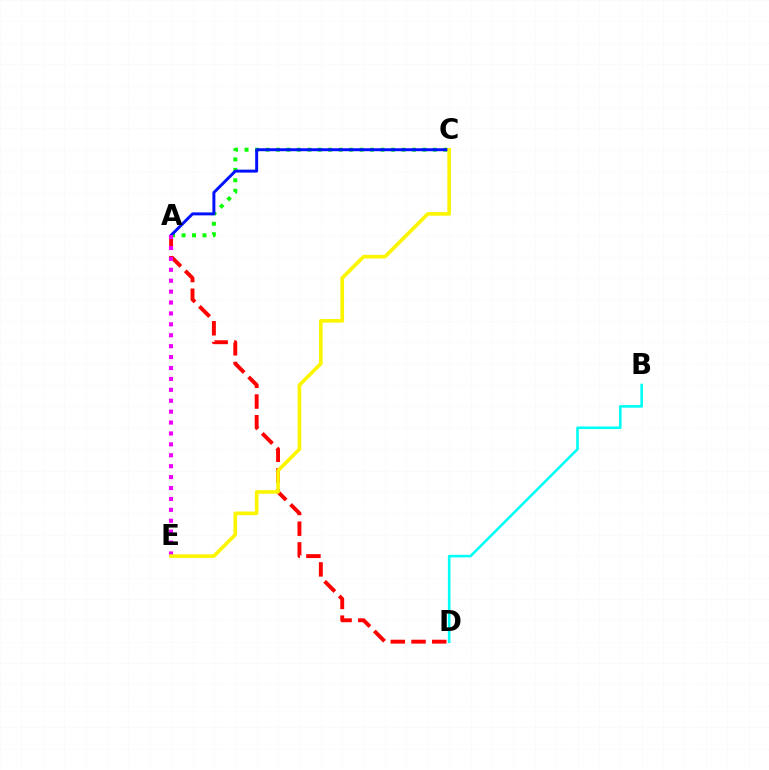{('A', 'D'): [{'color': '#ff0000', 'line_style': 'dashed', 'thickness': 2.81}], ('A', 'C'): [{'color': '#08ff00', 'line_style': 'dotted', 'thickness': 2.84}, {'color': '#0010ff', 'line_style': 'solid', 'thickness': 2.13}], ('A', 'E'): [{'color': '#ee00ff', 'line_style': 'dotted', 'thickness': 2.96}], ('C', 'E'): [{'color': '#fcf500', 'line_style': 'solid', 'thickness': 2.62}], ('B', 'D'): [{'color': '#00fff6', 'line_style': 'solid', 'thickness': 1.88}]}